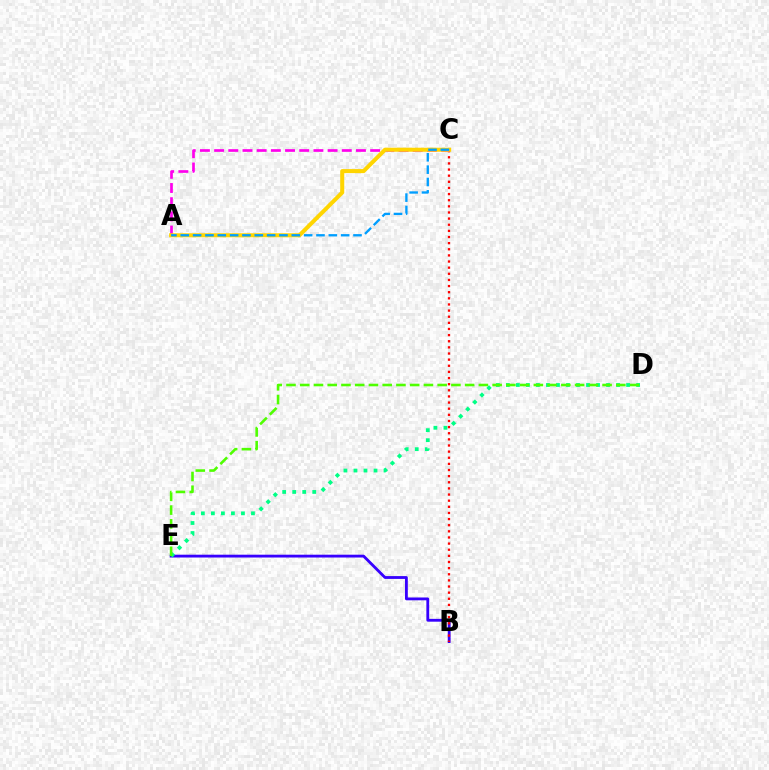{('B', 'E'): [{'color': '#3700ff', 'line_style': 'solid', 'thickness': 2.03}], ('D', 'E'): [{'color': '#00ff86', 'line_style': 'dotted', 'thickness': 2.72}, {'color': '#4fff00', 'line_style': 'dashed', 'thickness': 1.87}], ('B', 'C'): [{'color': '#ff0000', 'line_style': 'dotted', 'thickness': 1.67}], ('A', 'C'): [{'color': '#ff00ed', 'line_style': 'dashed', 'thickness': 1.93}, {'color': '#ffd500', 'line_style': 'solid', 'thickness': 2.9}, {'color': '#009eff', 'line_style': 'dashed', 'thickness': 1.68}]}